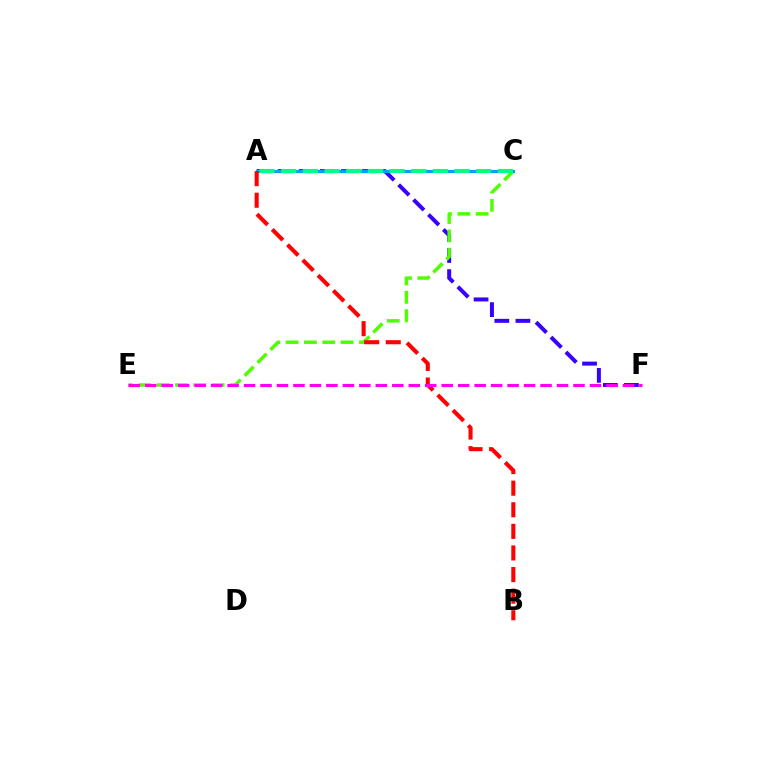{('A', 'F'): [{'color': '#3700ff', 'line_style': 'dashed', 'thickness': 2.86}], ('C', 'E'): [{'color': '#4fff00', 'line_style': 'dashed', 'thickness': 2.49}], ('A', 'C'): [{'color': '#ffd500', 'line_style': 'dashed', 'thickness': 2.1}, {'color': '#009eff', 'line_style': 'solid', 'thickness': 2.21}, {'color': '#00ff86', 'line_style': 'dashed', 'thickness': 2.94}], ('A', 'B'): [{'color': '#ff0000', 'line_style': 'dashed', 'thickness': 2.93}], ('E', 'F'): [{'color': '#ff00ed', 'line_style': 'dashed', 'thickness': 2.24}]}